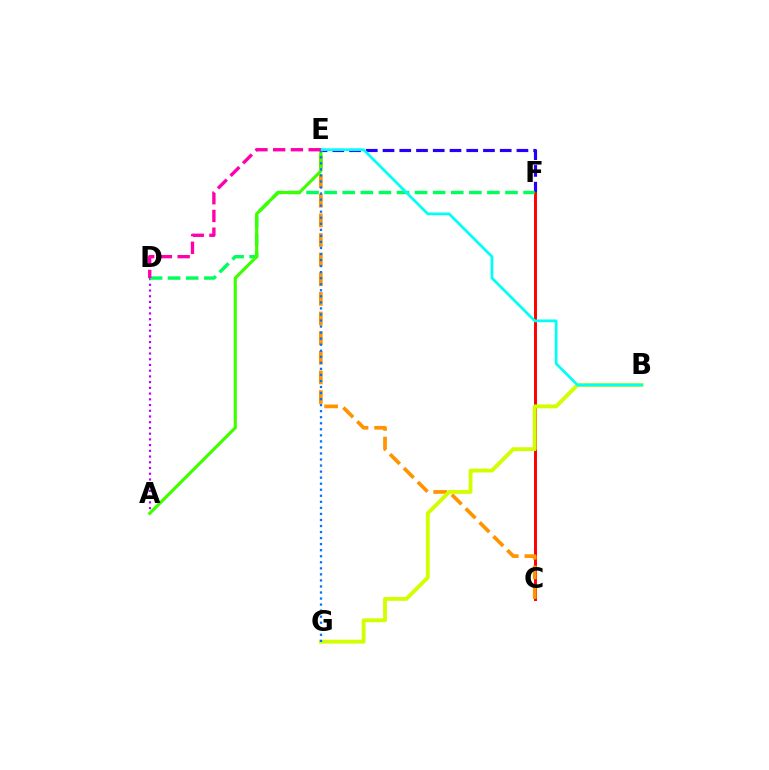{('E', 'F'): [{'color': '#2500ff', 'line_style': 'dashed', 'thickness': 2.27}], ('A', 'D'): [{'color': '#b900ff', 'line_style': 'dotted', 'thickness': 1.56}], ('C', 'F'): [{'color': '#ff0000', 'line_style': 'solid', 'thickness': 2.13}], ('C', 'E'): [{'color': '#ff9400', 'line_style': 'dashed', 'thickness': 2.67}], ('B', 'G'): [{'color': '#d1ff00', 'line_style': 'solid', 'thickness': 2.79}], ('D', 'F'): [{'color': '#00ff5c', 'line_style': 'dashed', 'thickness': 2.46}], ('A', 'E'): [{'color': '#3dff00', 'line_style': 'solid', 'thickness': 2.26}], ('E', 'G'): [{'color': '#0074ff', 'line_style': 'dotted', 'thickness': 1.64}], ('B', 'E'): [{'color': '#00fff6', 'line_style': 'solid', 'thickness': 1.96}], ('D', 'E'): [{'color': '#ff00ac', 'line_style': 'dashed', 'thickness': 2.41}]}